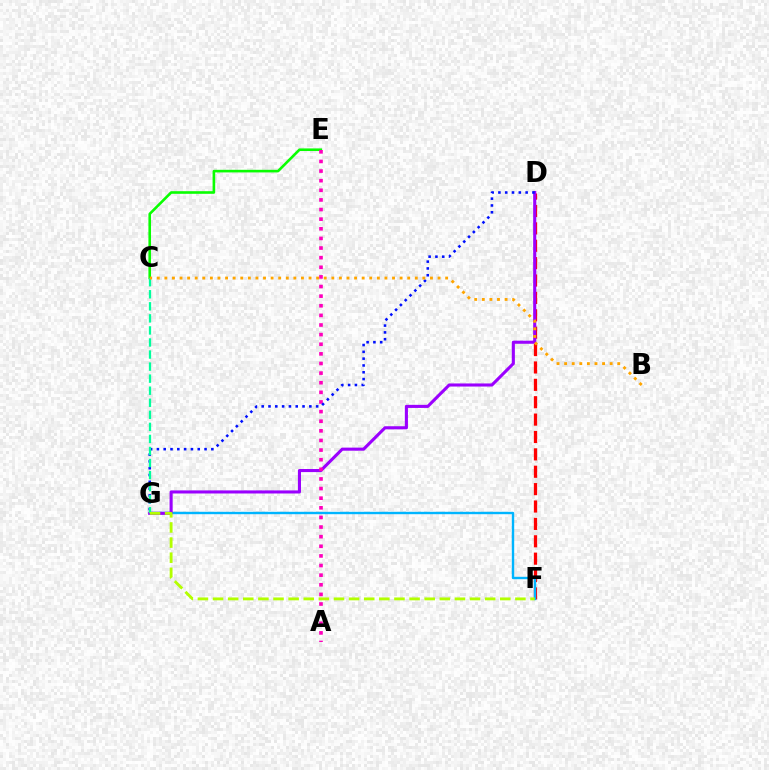{('C', 'E'): [{'color': '#08ff00', 'line_style': 'solid', 'thickness': 1.88}], ('D', 'F'): [{'color': '#ff0000', 'line_style': 'dashed', 'thickness': 2.36}], ('F', 'G'): [{'color': '#00b5ff', 'line_style': 'solid', 'thickness': 1.72}, {'color': '#b3ff00', 'line_style': 'dashed', 'thickness': 2.05}], ('D', 'G'): [{'color': '#9b00ff', 'line_style': 'solid', 'thickness': 2.22}, {'color': '#0010ff', 'line_style': 'dotted', 'thickness': 1.85}], ('A', 'E'): [{'color': '#ff00bd', 'line_style': 'dotted', 'thickness': 2.61}], ('C', 'G'): [{'color': '#00ff9d', 'line_style': 'dashed', 'thickness': 1.64}], ('B', 'C'): [{'color': '#ffa500', 'line_style': 'dotted', 'thickness': 2.06}]}